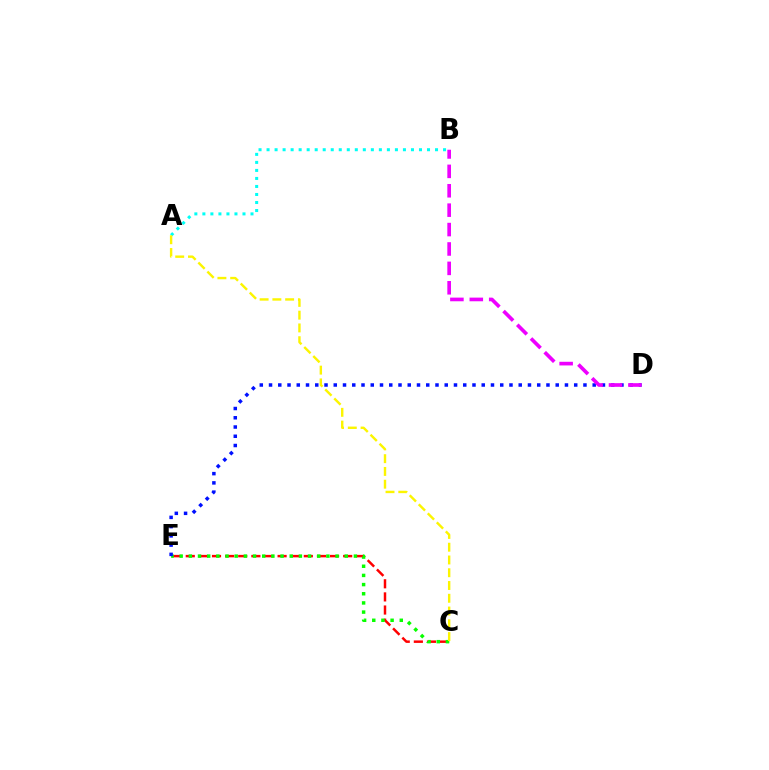{('C', 'E'): [{'color': '#ff0000', 'line_style': 'dashed', 'thickness': 1.78}, {'color': '#08ff00', 'line_style': 'dotted', 'thickness': 2.49}], ('A', 'B'): [{'color': '#00fff6', 'line_style': 'dotted', 'thickness': 2.18}], ('D', 'E'): [{'color': '#0010ff', 'line_style': 'dotted', 'thickness': 2.51}], ('B', 'D'): [{'color': '#ee00ff', 'line_style': 'dashed', 'thickness': 2.64}], ('A', 'C'): [{'color': '#fcf500', 'line_style': 'dashed', 'thickness': 1.73}]}